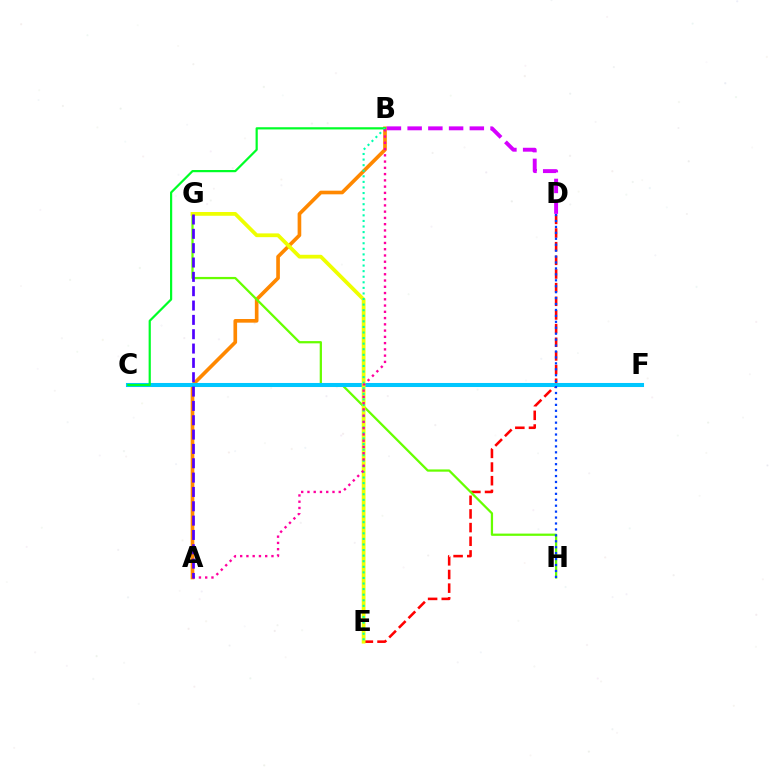{('A', 'B'): [{'color': '#ff8800', 'line_style': 'solid', 'thickness': 2.63}, {'color': '#ff00a0', 'line_style': 'dotted', 'thickness': 1.7}], ('D', 'E'): [{'color': '#ff0000', 'line_style': 'dashed', 'thickness': 1.86}], ('B', 'D'): [{'color': '#d600ff', 'line_style': 'dashed', 'thickness': 2.82}], ('G', 'H'): [{'color': '#66ff00', 'line_style': 'solid', 'thickness': 1.62}], ('C', 'F'): [{'color': '#00c7ff', 'line_style': 'solid', 'thickness': 2.92}], ('B', 'C'): [{'color': '#00ff27', 'line_style': 'solid', 'thickness': 1.59}], ('E', 'G'): [{'color': '#eeff00', 'line_style': 'solid', 'thickness': 2.71}], ('D', 'H'): [{'color': '#003fff', 'line_style': 'dotted', 'thickness': 1.61}], ('B', 'E'): [{'color': '#00ffaf', 'line_style': 'dotted', 'thickness': 1.52}], ('A', 'G'): [{'color': '#4f00ff', 'line_style': 'dashed', 'thickness': 1.95}]}